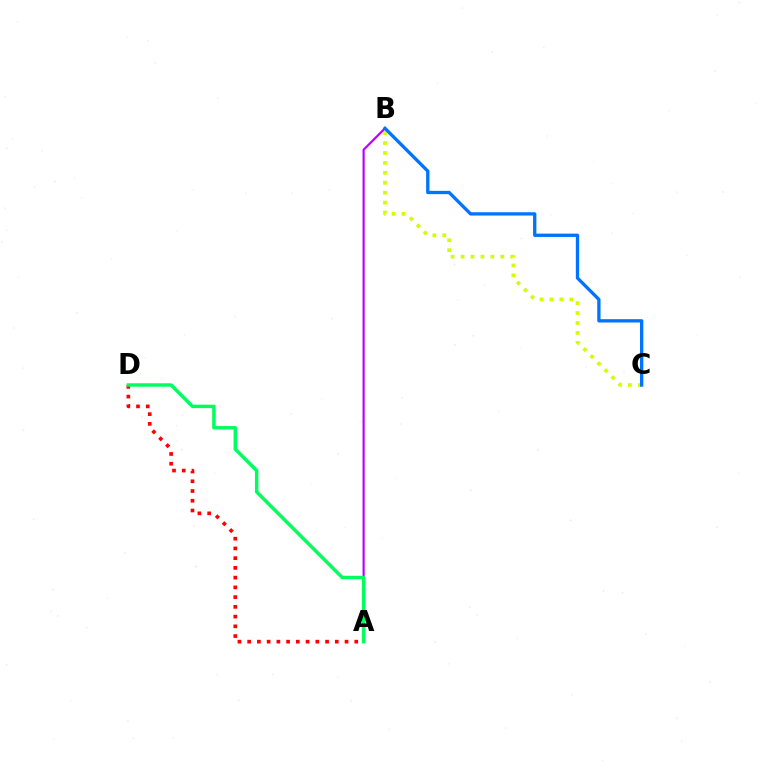{('A', 'D'): [{'color': '#ff0000', 'line_style': 'dotted', 'thickness': 2.65}, {'color': '#00ff5c', 'line_style': 'solid', 'thickness': 2.48}], ('B', 'C'): [{'color': '#d1ff00', 'line_style': 'dotted', 'thickness': 2.7}, {'color': '#0074ff', 'line_style': 'solid', 'thickness': 2.38}], ('A', 'B'): [{'color': '#b900ff', 'line_style': 'solid', 'thickness': 1.56}]}